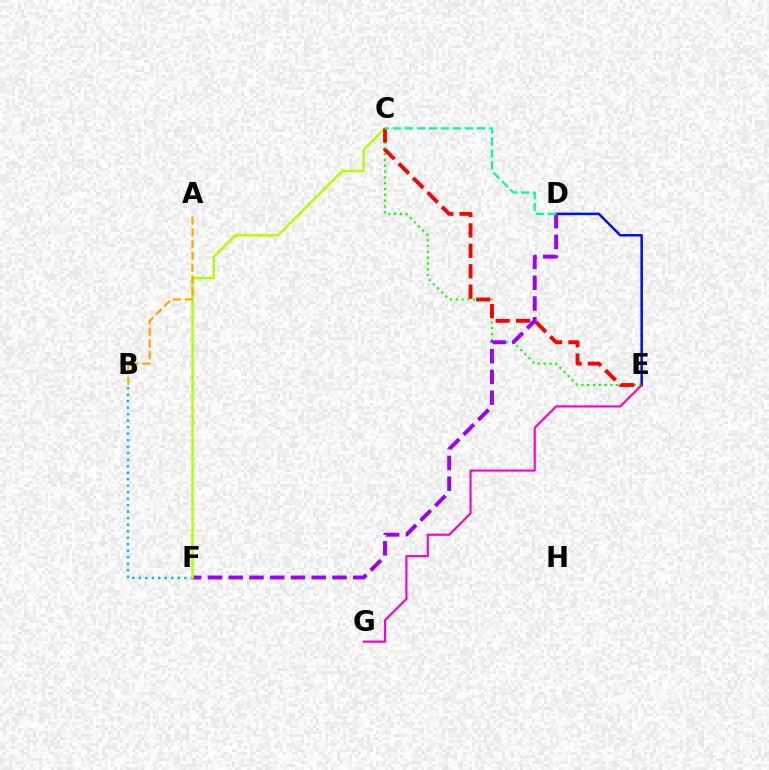{('E', 'G'): [{'color': '#ff00bd', 'line_style': 'solid', 'thickness': 1.55}], ('D', 'E'): [{'color': '#0010ff', 'line_style': 'solid', 'thickness': 1.82}], ('C', 'E'): [{'color': '#08ff00', 'line_style': 'dotted', 'thickness': 1.58}, {'color': '#ff0000', 'line_style': 'dashed', 'thickness': 2.77}], ('D', 'F'): [{'color': '#9b00ff', 'line_style': 'dashed', 'thickness': 2.82}], ('B', 'F'): [{'color': '#00b5ff', 'line_style': 'dotted', 'thickness': 1.77}], ('C', 'F'): [{'color': '#b3ff00', 'line_style': 'solid', 'thickness': 1.76}], ('C', 'D'): [{'color': '#00ff9d', 'line_style': 'dashed', 'thickness': 1.63}], ('A', 'B'): [{'color': '#ffa500', 'line_style': 'dashed', 'thickness': 1.6}]}